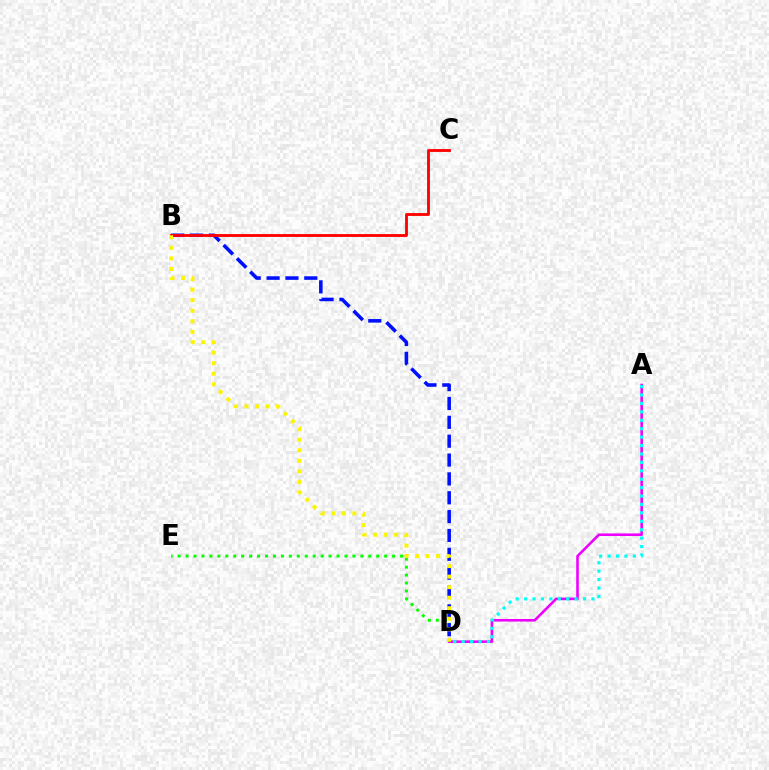{('A', 'D'): [{'color': '#ee00ff', 'line_style': 'solid', 'thickness': 1.86}, {'color': '#00fff6', 'line_style': 'dotted', 'thickness': 2.29}], ('D', 'E'): [{'color': '#08ff00', 'line_style': 'dotted', 'thickness': 2.16}], ('B', 'D'): [{'color': '#0010ff', 'line_style': 'dashed', 'thickness': 2.56}, {'color': '#fcf500', 'line_style': 'dotted', 'thickness': 2.86}], ('B', 'C'): [{'color': '#ff0000', 'line_style': 'solid', 'thickness': 2.04}]}